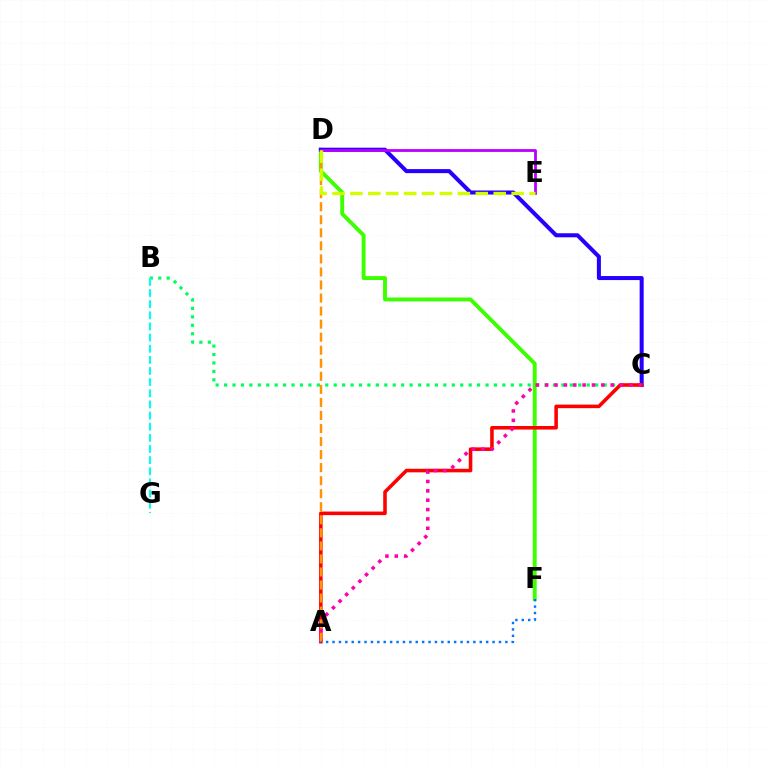{('D', 'F'): [{'color': '#3dff00', 'line_style': 'solid', 'thickness': 2.8}], ('C', 'D'): [{'color': '#2500ff', 'line_style': 'solid', 'thickness': 2.91}], ('B', 'C'): [{'color': '#00ff5c', 'line_style': 'dotted', 'thickness': 2.29}], ('B', 'G'): [{'color': '#00fff6', 'line_style': 'dashed', 'thickness': 1.51}], ('D', 'E'): [{'color': '#b900ff', 'line_style': 'solid', 'thickness': 2.01}, {'color': '#d1ff00', 'line_style': 'dashed', 'thickness': 2.43}], ('A', 'C'): [{'color': '#ff0000', 'line_style': 'solid', 'thickness': 2.57}, {'color': '#ff00ac', 'line_style': 'dotted', 'thickness': 2.54}], ('A', 'D'): [{'color': '#ff9400', 'line_style': 'dashed', 'thickness': 1.77}], ('A', 'F'): [{'color': '#0074ff', 'line_style': 'dotted', 'thickness': 1.74}]}